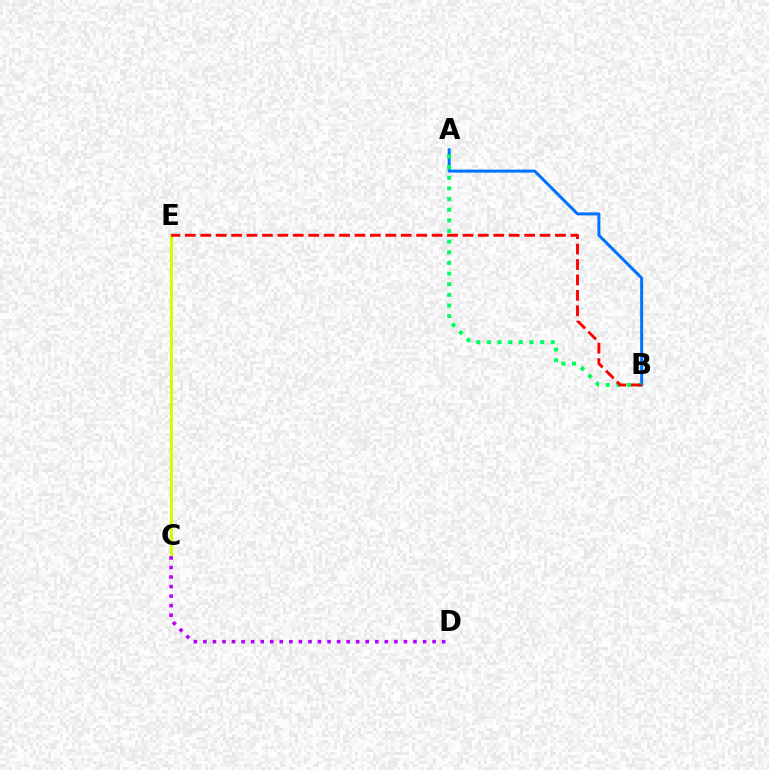{('A', 'B'): [{'color': '#0074ff', 'line_style': 'solid', 'thickness': 2.17}, {'color': '#00ff5c', 'line_style': 'dotted', 'thickness': 2.89}], ('C', 'E'): [{'color': '#d1ff00', 'line_style': 'solid', 'thickness': 2.17}], ('B', 'E'): [{'color': '#ff0000', 'line_style': 'dashed', 'thickness': 2.1}], ('C', 'D'): [{'color': '#b900ff', 'line_style': 'dotted', 'thickness': 2.59}]}